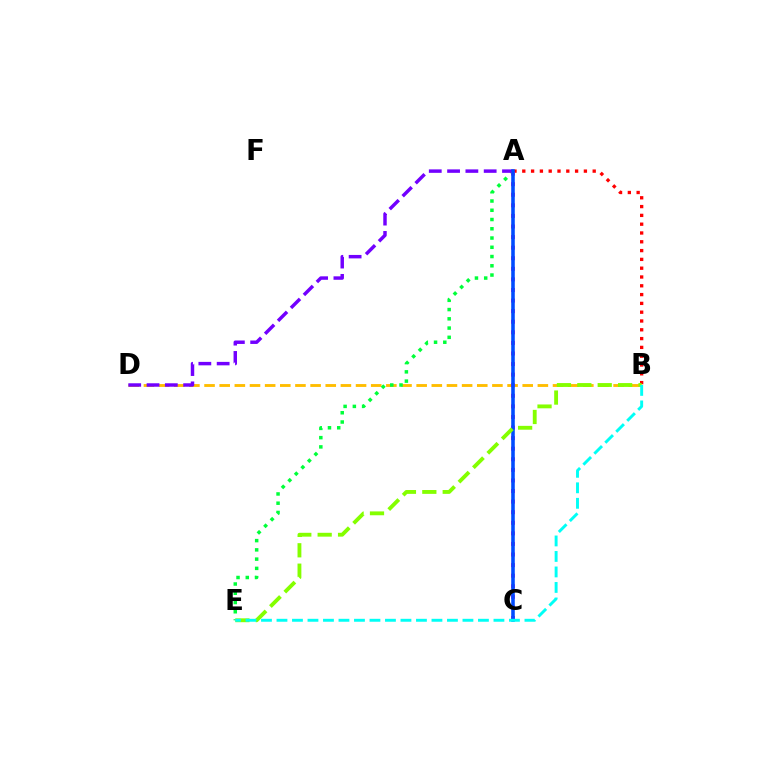{('B', 'D'): [{'color': '#ffbd00', 'line_style': 'dashed', 'thickness': 2.06}], ('A', 'E'): [{'color': '#00ff39', 'line_style': 'dotted', 'thickness': 2.51}], ('A', 'D'): [{'color': '#7200ff', 'line_style': 'dashed', 'thickness': 2.49}], ('A', 'B'): [{'color': '#ff0000', 'line_style': 'dotted', 'thickness': 2.39}], ('A', 'C'): [{'color': '#ff00cf', 'line_style': 'dotted', 'thickness': 2.87}, {'color': '#004bff', 'line_style': 'solid', 'thickness': 2.57}], ('B', 'E'): [{'color': '#84ff00', 'line_style': 'dashed', 'thickness': 2.77}, {'color': '#00fff6', 'line_style': 'dashed', 'thickness': 2.11}]}